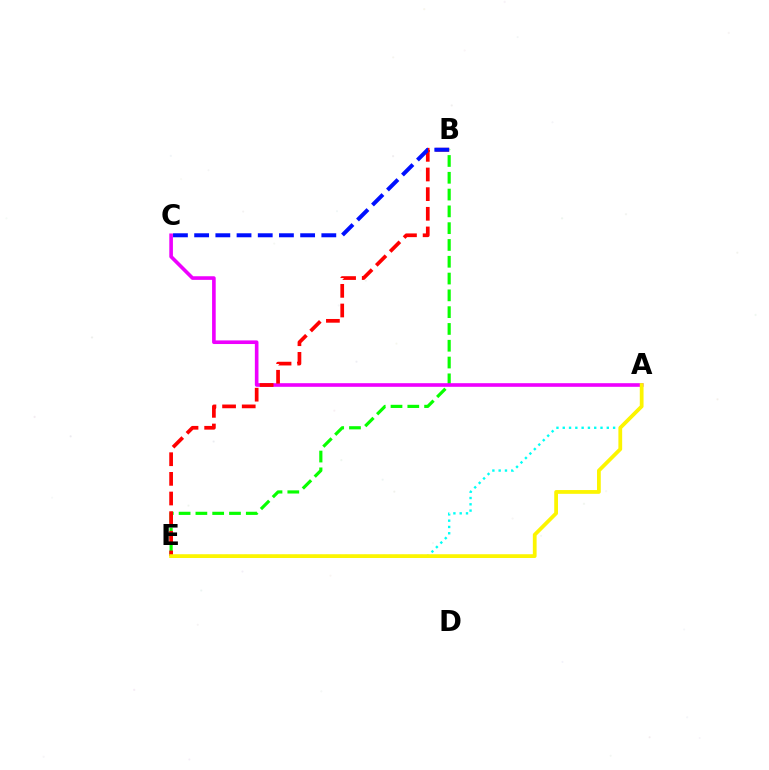{('B', 'E'): [{'color': '#08ff00', 'line_style': 'dashed', 'thickness': 2.28}, {'color': '#ff0000', 'line_style': 'dashed', 'thickness': 2.67}], ('A', 'C'): [{'color': '#ee00ff', 'line_style': 'solid', 'thickness': 2.61}], ('A', 'E'): [{'color': '#00fff6', 'line_style': 'dotted', 'thickness': 1.71}, {'color': '#fcf500', 'line_style': 'solid', 'thickness': 2.71}], ('B', 'C'): [{'color': '#0010ff', 'line_style': 'dashed', 'thickness': 2.88}]}